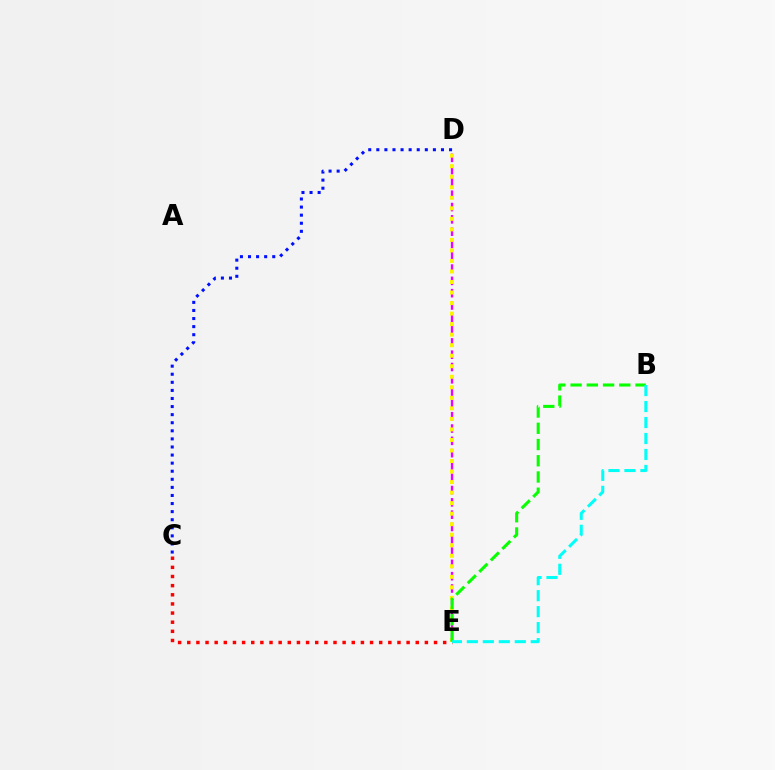{('D', 'E'): [{'color': '#ee00ff', 'line_style': 'dashed', 'thickness': 1.67}, {'color': '#fcf500', 'line_style': 'dotted', 'thickness': 2.86}], ('C', 'E'): [{'color': '#ff0000', 'line_style': 'dotted', 'thickness': 2.48}], ('B', 'E'): [{'color': '#08ff00', 'line_style': 'dashed', 'thickness': 2.21}, {'color': '#00fff6', 'line_style': 'dashed', 'thickness': 2.17}], ('C', 'D'): [{'color': '#0010ff', 'line_style': 'dotted', 'thickness': 2.2}]}